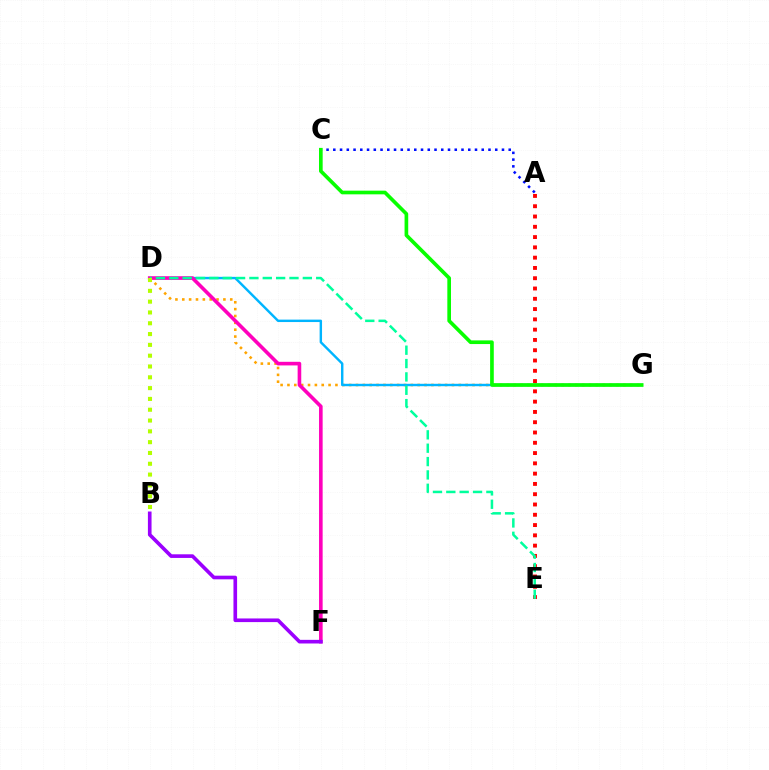{('A', 'C'): [{'color': '#0010ff', 'line_style': 'dotted', 'thickness': 1.83}], ('A', 'E'): [{'color': '#ff0000', 'line_style': 'dotted', 'thickness': 2.79}], ('D', 'G'): [{'color': '#ffa500', 'line_style': 'dotted', 'thickness': 1.86}, {'color': '#00b5ff', 'line_style': 'solid', 'thickness': 1.74}], ('D', 'F'): [{'color': '#ff00bd', 'line_style': 'solid', 'thickness': 2.6}], ('D', 'E'): [{'color': '#00ff9d', 'line_style': 'dashed', 'thickness': 1.81}], ('B', 'F'): [{'color': '#9b00ff', 'line_style': 'solid', 'thickness': 2.62}], ('B', 'D'): [{'color': '#b3ff00', 'line_style': 'dotted', 'thickness': 2.94}], ('C', 'G'): [{'color': '#08ff00', 'line_style': 'solid', 'thickness': 2.64}]}